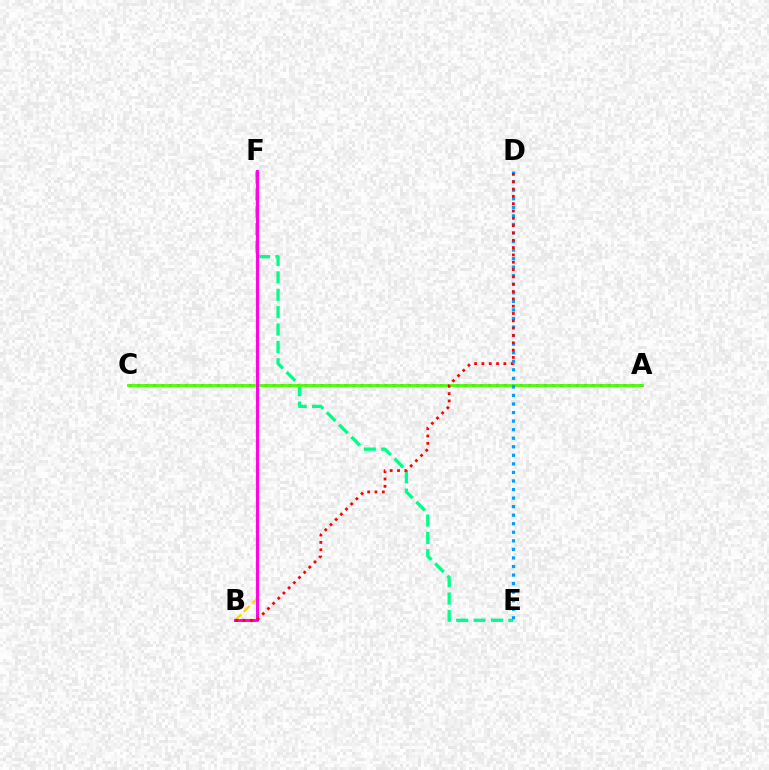{('A', 'C'): [{'color': '#3700ff', 'line_style': 'dotted', 'thickness': 2.17}, {'color': '#4fff00', 'line_style': 'solid', 'thickness': 2.04}], ('E', 'F'): [{'color': '#00ff86', 'line_style': 'dashed', 'thickness': 2.36}], ('D', 'E'): [{'color': '#009eff', 'line_style': 'dotted', 'thickness': 2.32}], ('B', 'F'): [{'color': '#ffd500', 'line_style': 'dashed', 'thickness': 1.63}, {'color': '#ff00ed', 'line_style': 'solid', 'thickness': 2.11}], ('B', 'D'): [{'color': '#ff0000', 'line_style': 'dotted', 'thickness': 1.99}]}